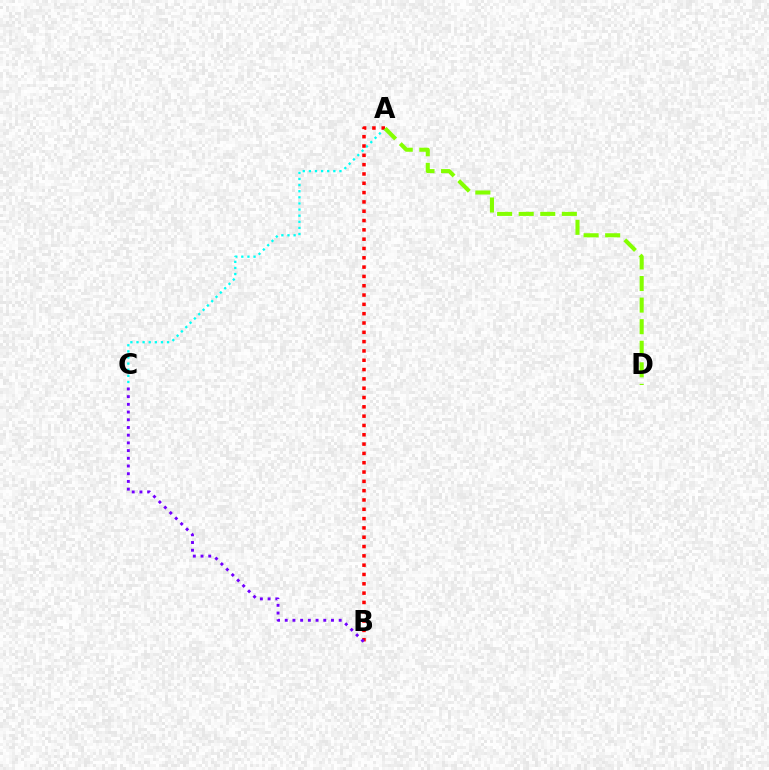{('A', 'C'): [{'color': '#00fff6', 'line_style': 'dotted', 'thickness': 1.66}], ('A', 'B'): [{'color': '#ff0000', 'line_style': 'dotted', 'thickness': 2.53}], ('B', 'C'): [{'color': '#7200ff', 'line_style': 'dotted', 'thickness': 2.09}], ('A', 'D'): [{'color': '#84ff00', 'line_style': 'dashed', 'thickness': 2.93}]}